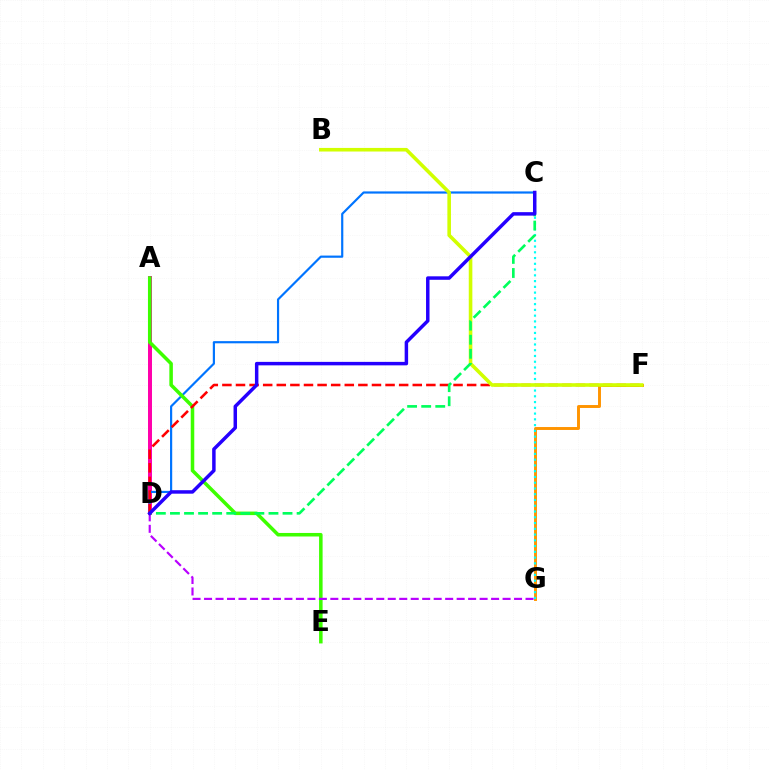{('F', 'G'): [{'color': '#ff9400', 'line_style': 'solid', 'thickness': 2.11}], ('A', 'D'): [{'color': '#ff00ac', 'line_style': 'solid', 'thickness': 2.87}], ('C', 'D'): [{'color': '#0074ff', 'line_style': 'solid', 'thickness': 1.57}, {'color': '#00ff5c', 'line_style': 'dashed', 'thickness': 1.91}, {'color': '#2500ff', 'line_style': 'solid', 'thickness': 2.5}], ('A', 'E'): [{'color': '#3dff00', 'line_style': 'solid', 'thickness': 2.54}], ('D', 'F'): [{'color': '#ff0000', 'line_style': 'dashed', 'thickness': 1.85}], ('C', 'G'): [{'color': '#00fff6', 'line_style': 'dotted', 'thickness': 1.57}], ('D', 'G'): [{'color': '#b900ff', 'line_style': 'dashed', 'thickness': 1.56}], ('B', 'F'): [{'color': '#d1ff00', 'line_style': 'solid', 'thickness': 2.59}]}